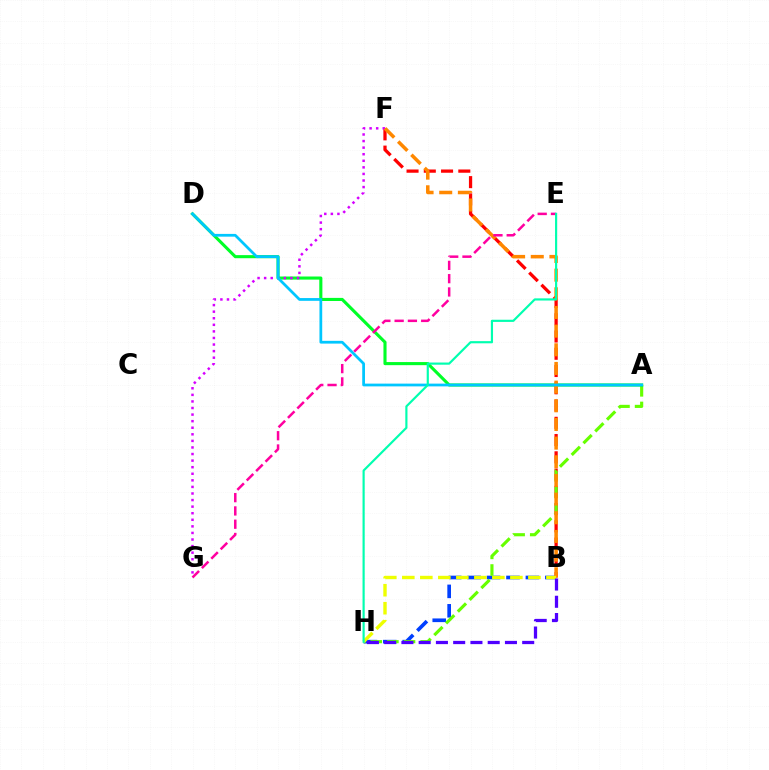{('B', 'H'): [{'color': '#003fff', 'line_style': 'dashed', 'thickness': 2.64}, {'color': '#eeff00', 'line_style': 'dashed', 'thickness': 2.45}, {'color': '#4f00ff', 'line_style': 'dashed', 'thickness': 2.34}], ('B', 'F'): [{'color': '#ff0000', 'line_style': 'dashed', 'thickness': 2.34}, {'color': '#ff8800', 'line_style': 'dashed', 'thickness': 2.54}], ('A', 'H'): [{'color': '#66ff00', 'line_style': 'dashed', 'thickness': 2.26}], ('A', 'D'): [{'color': '#00ff27', 'line_style': 'solid', 'thickness': 2.23}, {'color': '#00c7ff', 'line_style': 'solid', 'thickness': 1.99}], ('F', 'G'): [{'color': '#d600ff', 'line_style': 'dotted', 'thickness': 1.79}], ('E', 'G'): [{'color': '#ff00a0', 'line_style': 'dashed', 'thickness': 1.8}], ('E', 'H'): [{'color': '#00ffaf', 'line_style': 'solid', 'thickness': 1.56}]}